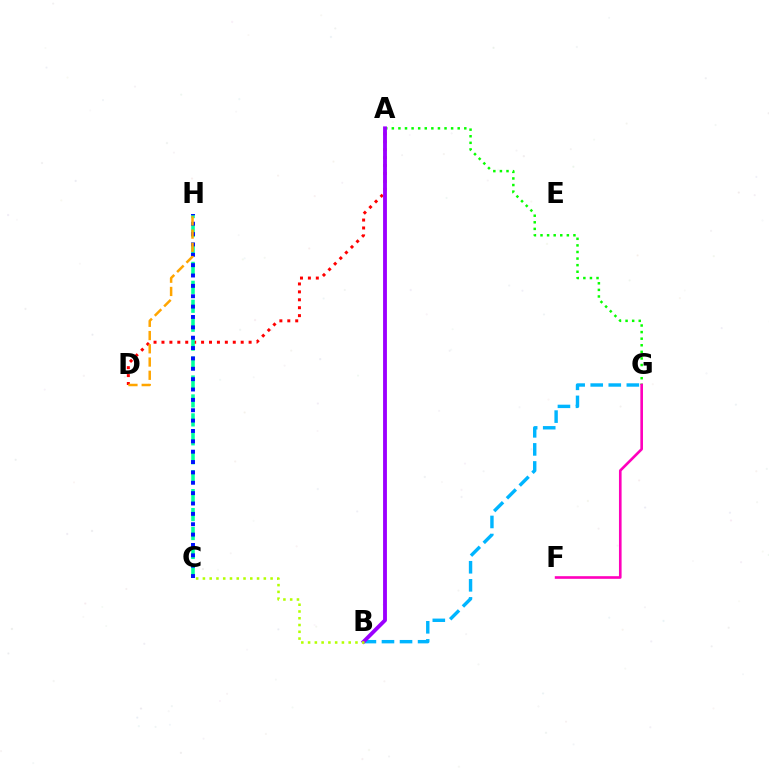{('A', 'D'): [{'color': '#ff0000', 'line_style': 'dotted', 'thickness': 2.15}], ('A', 'G'): [{'color': '#08ff00', 'line_style': 'dotted', 'thickness': 1.79}], ('F', 'G'): [{'color': '#ff00bd', 'line_style': 'solid', 'thickness': 1.9}], ('C', 'H'): [{'color': '#00ff9d', 'line_style': 'dashed', 'thickness': 2.57}, {'color': '#0010ff', 'line_style': 'dotted', 'thickness': 2.82}], ('B', 'G'): [{'color': '#00b5ff', 'line_style': 'dashed', 'thickness': 2.45}], ('A', 'B'): [{'color': '#9b00ff', 'line_style': 'solid', 'thickness': 2.77}], ('D', 'H'): [{'color': '#ffa500', 'line_style': 'dashed', 'thickness': 1.8}], ('B', 'C'): [{'color': '#b3ff00', 'line_style': 'dotted', 'thickness': 1.84}]}